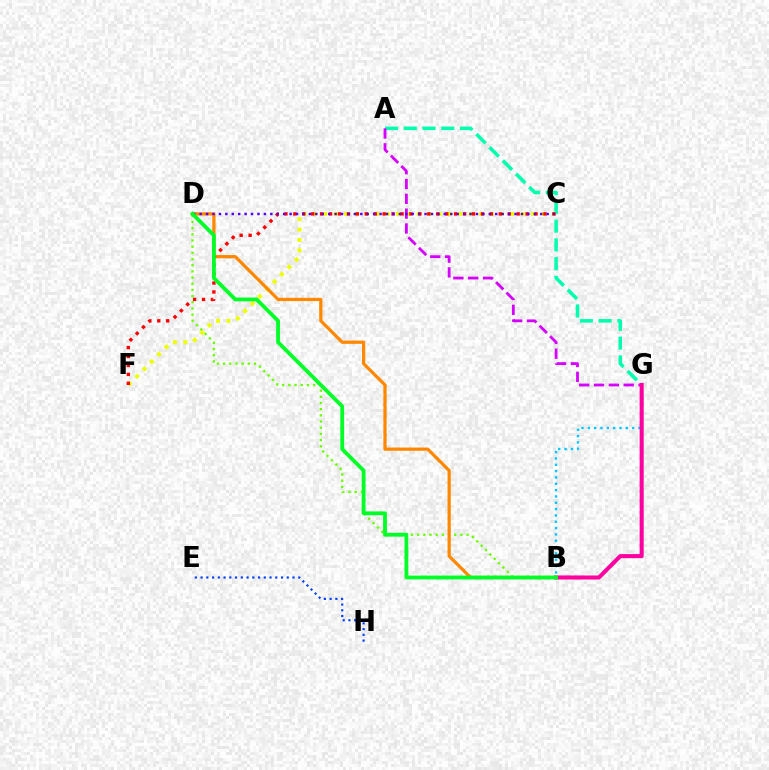{('A', 'G'): [{'color': '#00ffaf', 'line_style': 'dashed', 'thickness': 2.54}, {'color': '#d600ff', 'line_style': 'dashed', 'thickness': 2.02}], ('B', 'D'): [{'color': '#66ff00', 'line_style': 'dotted', 'thickness': 1.68}, {'color': '#ff8800', 'line_style': 'solid', 'thickness': 2.33}, {'color': '#00ff27', 'line_style': 'solid', 'thickness': 2.74}], ('C', 'F'): [{'color': '#eeff00', 'line_style': 'dotted', 'thickness': 2.82}, {'color': '#ff0000', 'line_style': 'dotted', 'thickness': 2.43}], ('B', 'G'): [{'color': '#00c7ff', 'line_style': 'dotted', 'thickness': 1.72}, {'color': '#ff00a0', 'line_style': 'solid', 'thickness': 2.93}], ('E', 'H'): [{'color': '#003fff', 'line_style': 'dotted', 'thickness': 1.56}], ('C', 'D'): [{'color': '#4f00ff', 'line_style': 'dotted', 'thickness': 1.75}]}